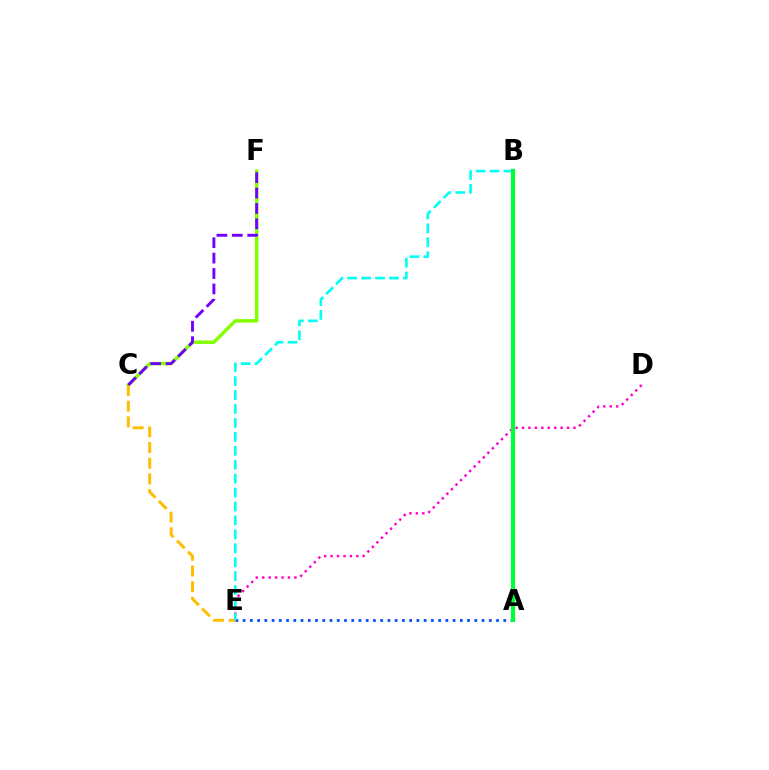{('C', 'F'): [{'color': '#84ff00', 'line_style': 'solid', 'thickness': 2.49}, {'color': '#7200ff', 'line_style': 'dashed', 'thickness': 2.09}], ('D', 'E'): [{'color': '#ff00cf', 'line_style': 'dotted', 'thickness': 1.75}], ('A', 'E'): [{'color': '#004bff', 'line_style': 'dotted', 'thickness': 1.97}], ('C', 'E'): [{'color': '#ffbd00', 'line_style': 'dashed', 'thickness': 2.13}], ('A', 'B'): [{'color': '#ff0000', 'line_style': 'dotted', 'thickness': 1.64}, {'color': '#00ff39', 'line_style': 'solid', 'thickness': 2.98}], ('B', 'E'): [{'color': '#00fff6', 'line_style': 'dashed', 'thickness': 1.89}]}